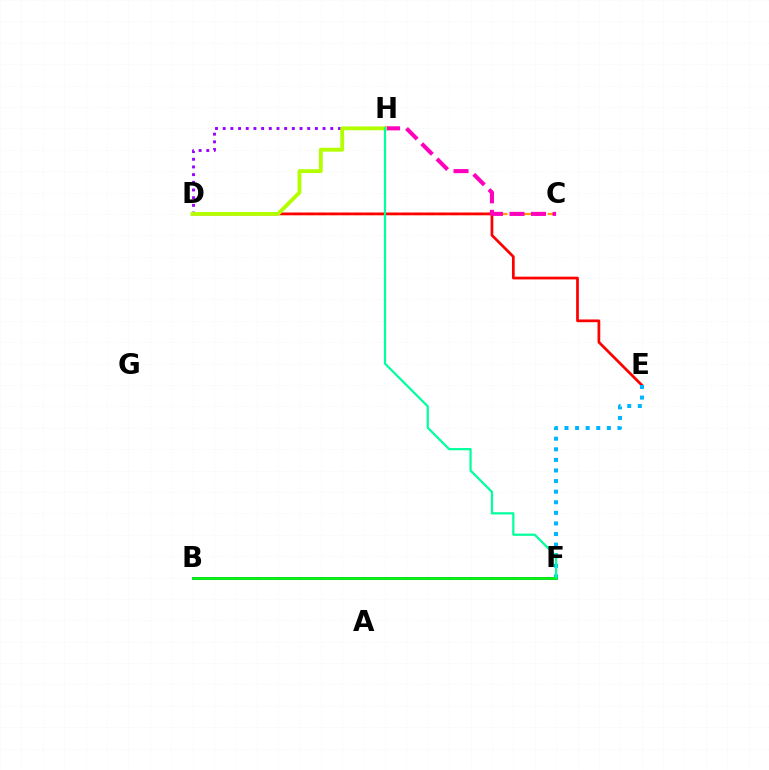{('C', 'D'): [{'color': '#ffa500', 'line_style': 'dashed', 'thickness': 1.65}], ('D', 'H'): [{'color': '#9b00ff', 'line_style': 'dotted', 'thickness': 2.09}, {'color': '#b3ff00', 'line_style': 'solid', 'thickness': 2.76}], ('B', 'F'): [{'color': '#0010ff', 'line_style': 'solid', 'thickness': 1.97}, {'color': '#08ff00', 'line_style': 'solid', 'thickness': 1.93}], ('D', 'E'): [{'color': '#ff0000', 'line_style': 'solid', 'thickness': 1.97}], ('C', 'H'): [{'color': '#ff00bd', 'line_style': 'dashed', 'thickness': 2.93}], ('E', 'F'): [{'color': '#00b5ff', 'line_style': 'dotted', 'thickness': 2.88}], ('F', 'H'): [{'color': '#00ff9d', 'line_style': 'solid', 'thickness': 1.59}]}